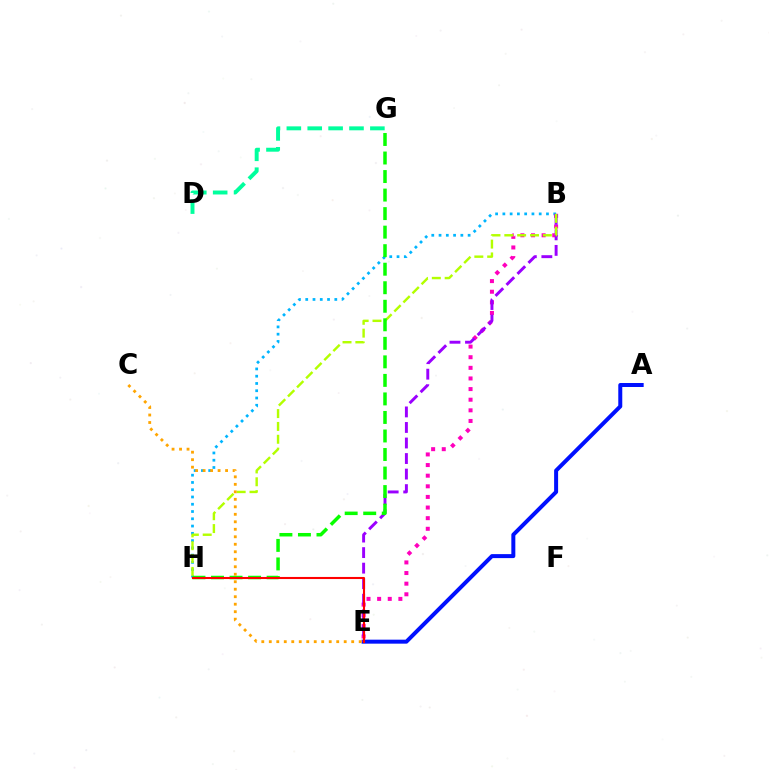{('B', 'H'): [{'color': '#00b5ff', 'line_style': 'dotted', 'thickness': 1.97}, {'color': '#b3ff00', 'line_style': 'dashed', 'thickness': 1.74}], ('A', 'E'): [{'color': '#0010ff', 'line_style': 'solid', 'thickness': 2.87}], ('B', 'E'): [{'color': '#ff00bd', 'line_style': 'dotted', 'thickness': 2.89}, {'color': '#9b00ff', 'line_style': 'dashed', 'thickness': 2.11}], ('D', 'G'): [{'color': '#00ff9d', 'line_style': 'dashed', 'thickness': 2.84}], ('G', 'H'): [{'color': '#08ff00', 'line_style': 'dashed', 'thickness': 2.52}], ('C', 'E'): [{'color': '#ffa500', 'line_style': 'dotted', 'thickness': 2.04}], ('E', 'H'): [{'color': '#ff0000', 'line_style': 'solid', 'thickness': 1.51}]}